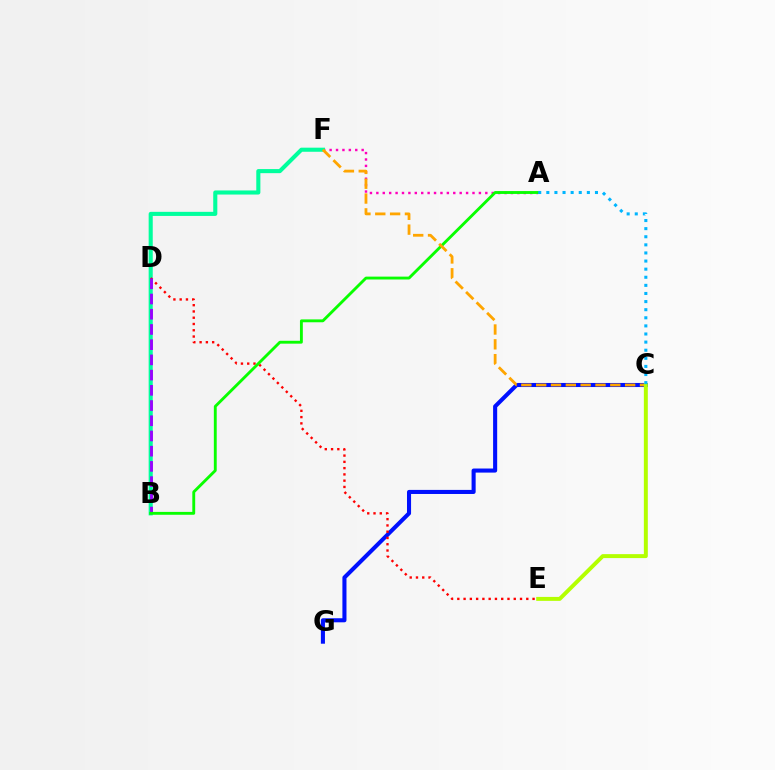{('A', 'F'): [{'color': '#ff00bd', 'line_style': 'dotted', 'thickness': 1.74}], ('C', 'G'): [{'color': '#0010ff', 'line_style': 'solid', 'thickness': 2.93}], ('B', 'F'): [{'color': '#00ff9d', 'line_style': 'solid', 'thickness': 2.94}], ('D', 'E'): [{'color': '#ff0000', 'line_style': 'dotted', 'thickness': 1.7}], ('B', 'D'): [{'color': '#9b00ff', 'line_style': 'dashed', 'thickness': 2.07}], ('A', 'B'): [{'color': '#08ff00', 'line_style': 'solid', 'thickness': 2.06}], ('C', 'F'): [{'color': '#ffa500', 'line_style': 'dashed', 'thickness': 2.01}], ('C', 'E'): [{'color': '#b3ff00', 'line_style': 'solid', 'thickness': 2.84}], ('A', 'C'): [{'color': '#00b5ff', 'line_style': 'dotted', 'thickness': 2.2}]}